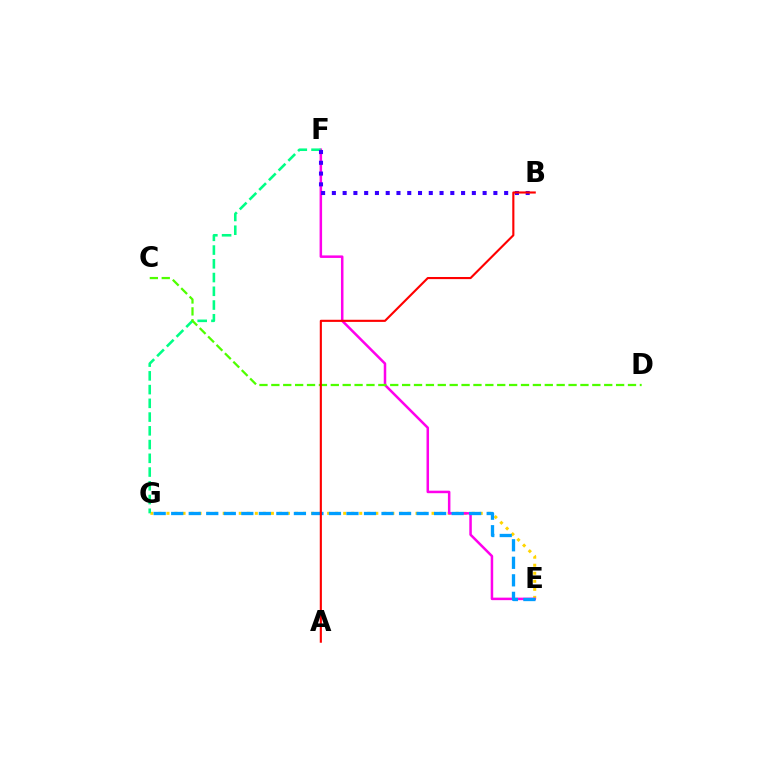{('E', 'G'): [{'color': '#ffd500', 'line_style': 'dotted', 'thickness': 2.18}, {'color': '#009eff', 'line_style': 'dashed', 'thickness': 2.38}], ('E', 'F'): [{'color': '#ff00ed', 'line_style': 'solid', 'thickness': 1.81}], ('F', 'G'): [{'color': '#00ff86', 'line_style': 'dashed', 'thickness': 1.87}], ('C', 'D'): [{'color': '#4fff00', 'line_style': 'dashed', 'thickness': 1.61}], ('B', 'F'): [{'color': '#3700ff', 'line_style': 'dotted', 'thickness': 2.93}], ('A', 'B'): [{'color': '#ff0000', 'line_style': 'solid', 'thickness': 1.53}]}